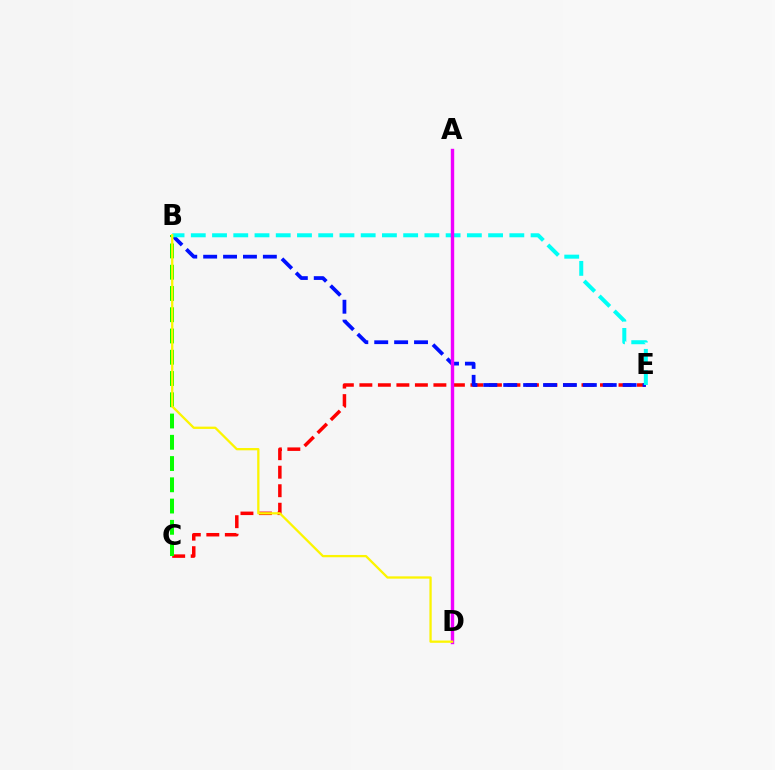{('C', 'E'): [{'color': '#ff0000', 'line_style': 'dashed', 'thickness': 2.51}], ('B', 'E'): [{'color': '#0010ff', 'line_style': 'dashed', 'thickness': 2.7}, {'color': '#00fff6', 'line_style': 'dashed', 'thickness': 2.88}], ('B', 'C'): [{'color': '#08ff00', 'line_style': 'dashed', 'thickness': 2.89}], ('A', 'D'): [{'color': '#ee00ff', 'line_style': 'solid', 'thickness': 2.45}], ('B', 'D'): [{'color': '#fcf500', 'line_style': 'solid', 'thickness': 1.65}]}